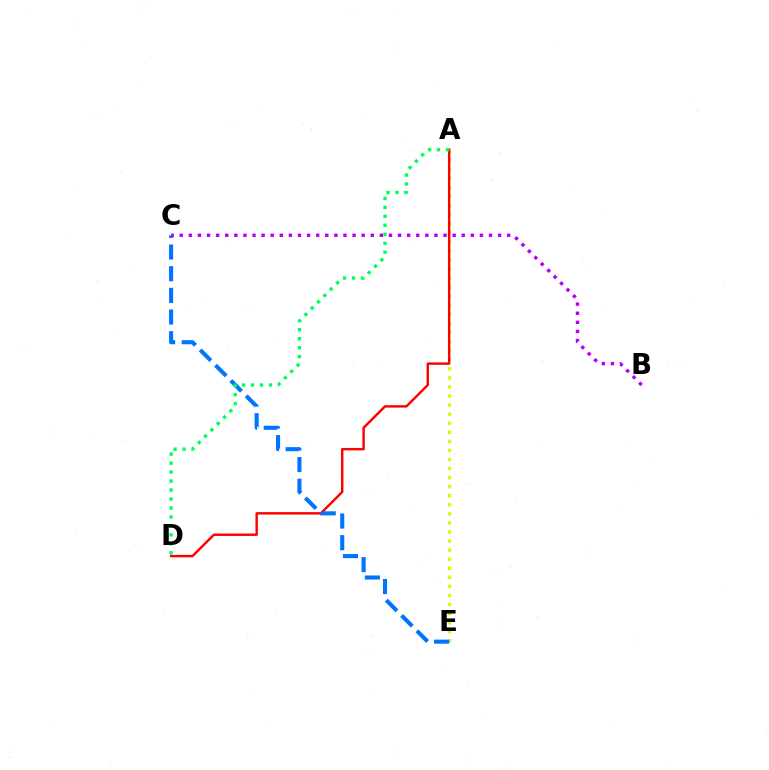{('A', 'E'): [{'color': '#d1ff00', 'line_style': 'dotted', 'thickness': 2.46}], ('A', 'D'): [{'color': '#ff0000', 'line_style': 'solid', 'thickness': 1.75}, {'color': '#00ff5c', 'line_style': 'dotted', 'thickness': 2.44}], ('C', 'E'): [{'color': '#0074ff', 'line_style': 'dashed', 'thickness': 2.94}], ('B', 'C'): [{'color': '#b900ff', 'line_style': 'dotted', 'thickness': 2.47}]}